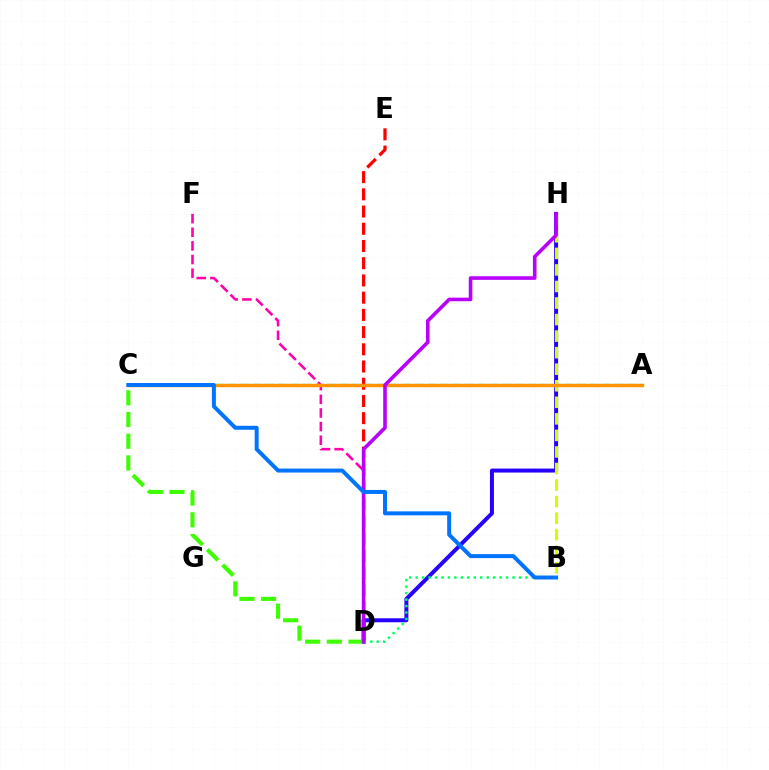{('A', 'C'): [{'color': '#00fff6', 'line_style': 'dashed', 'thickness': 1.7}, {'color': '#ff9400', 'line_style': 'solid', 'thickness': 2.47}], ('D', 'H'): [{'color': '#2500ff', 'line_style': 'solid', 'thickness': 2.87}, {'color': '#b900ff', 'line_style': 'solid', 'thickness': 2.59}], ('B', 'H'): [{'color': '#d1ff00', 'line_style': 'dashed', 'thickness': 2.25}], ('C', 'D'): [{'color': '#3dff00', 'line_style': 'dashed', 'thickness': 2.95}], ('D', 'E'): [{'color': '#ff0000', 'line_style': 'dashed', 'thickness': 2.34}], ('D', 'F'): [{'color': '#ff00ac', 'line_style': 'dashed', 'thickness': 1.85}], ('B', 'D'): [{'color': '#00ff5c', 'line_style': 'dotted', 'thickness': 1.76}], ('B', 'C'): [{'color': '#0074ff', 'line_style': 'solid', 'thickness': 2.86}]}